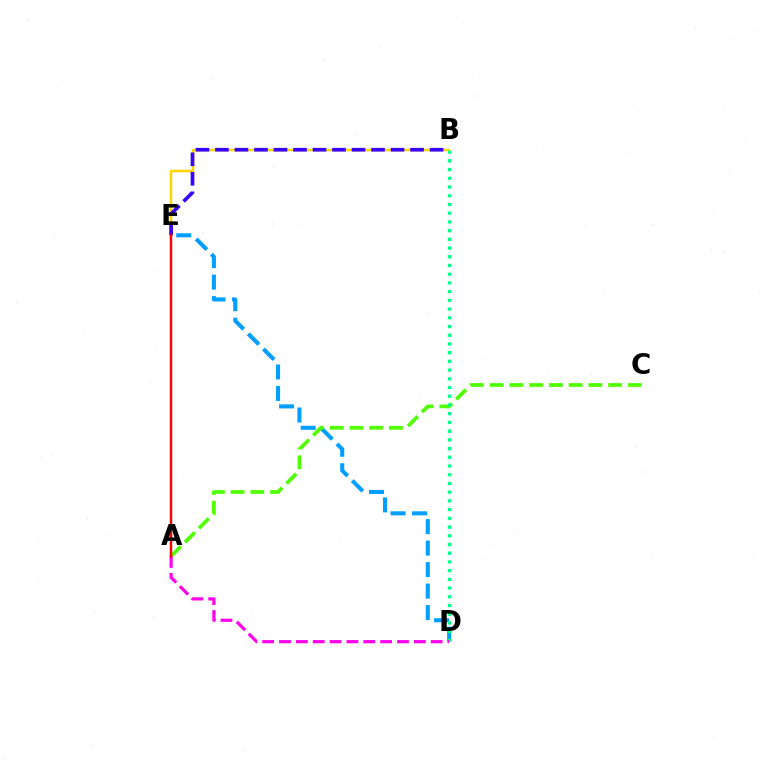{('B', 'E'): [{'color': '#ffd500', 'line_style': 'solid', 'thickness': 1.79}, {'color': '#3700ff', 'line_style': 'dashed', 'thickness': 2.65}], ('D', 'E'): [{'color': '#009eff', 'line_style': 'dashed', 'thickness': 2.92}], ('A', 'C'): [{'color': '#4fff00', 'line_style': 'dashed', 'thickness': 2.68}], ('B', 'D'): [{'color': '#00ff86', 'line_style': 'dotted', 'thickness': 2.37}], ('A', 'D'): [{'color': '#ff00ed', 'line_style': 'dashed', 'thickness': 2.29}], ('A', 'E'): [{'color': '#ff0000', 'line_style': 'solid', 'thickness': 1.78}]}